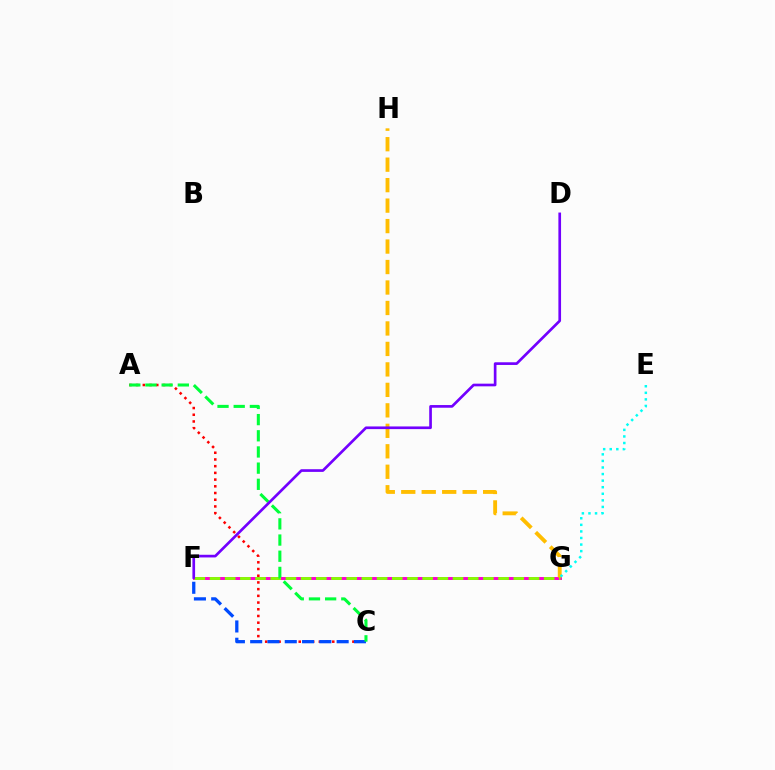{('F', 'G'): [{'color': '#ff00cf', 'line_style': 'solid', 'thickness': 2.13}, {'color': '#84ff00', 'line_style': 'dashed', 'thickness': 2.06}], ('A', 'C'): [{'color': '#ff0000', 'line_style': 'dotted', 'thickness': 1.82}, {'color': '#00ff39', 'line_style': 'dashed', 'thickness': 2.2}], ('G', 'H'): [{'color': '#ffbd00', 'line_style': 'dashed', 'thickness': 2.78}], ('C', 'F'): [{'color': '#004bff', 'line_style': 'dashed', 'thickness': 2.35}], ('D', 'F'): [{'color': '#7200ff', 'line_style': 'solid', 'thickness': 1.93}], ('E', 'G'): [{'color': '#00fff6', 'line_style': 'dotted', 'thickness': 1.79}]}